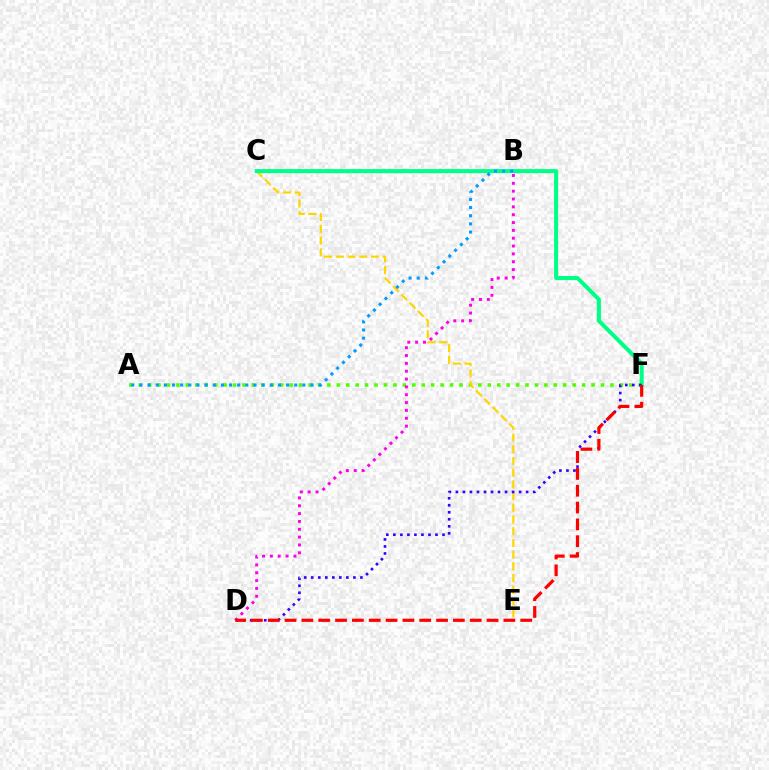{('A', 'F'): [{'color': '#4fff00', 'line_style': 'dotted', 'thickness': 2.56}], ('C', 'E'): [{'color': '#ffd500', 'line_style': 'dashed', 'thickness': 1.59}], ('C', 'F'): [{'color': '#00ff86', 'line_style': 'solid', 'thickness': 2.91}], ('D', 'F'): [{'color': '#3700ff', 'line_style': 'dotted', 'thickness': 1.91}, {'color': '#ff0000', 'line_style': 'dashed', 'thickness': 2.29}], ('B', 'D'): [{'color': '#ff00ed', 'line_style': 'dotted', 'thickness': 2.13}], ('A', 'B'): [{'color': '#009eff', 'line_style': 'dotted', 'thickness': 2.21}]}